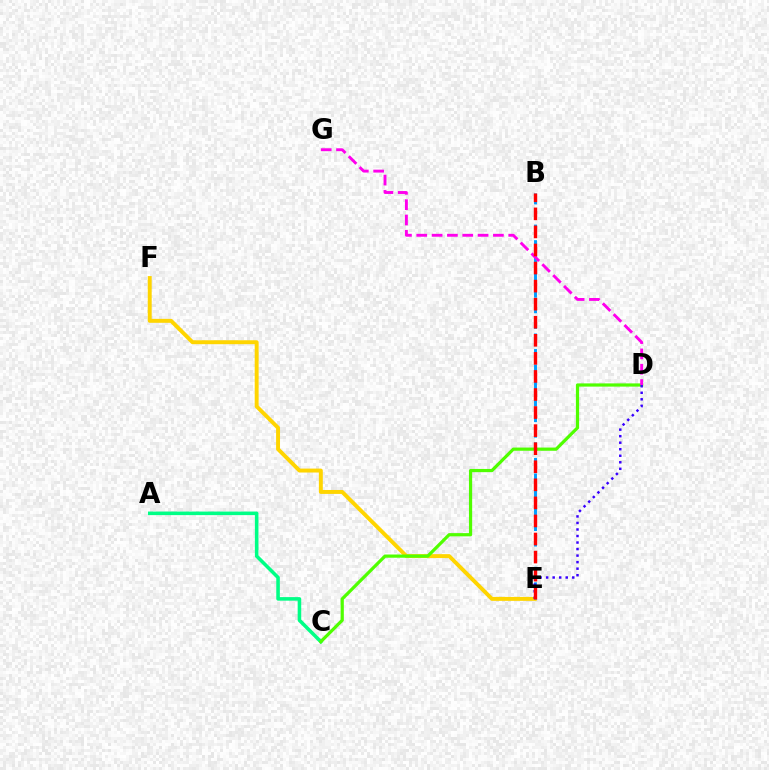{('A', 'C'): [{'color': '#00ff86', 'line_style': 'solid', 'thickness': 2.56}], ('E', 'F'): [{'color': '#ffd500', 'line_style': 'solid', 'thickness': 2.83}], ('C', 'D'): [{'color': '#4fff00', 'line_style': 'solid', 'thickness': 2.31}], ('B', 'E'): [{'color': '#009eff', 'line_style': 'dashed', 'thickness': 2.11}, {'color': '#ff0000', 'line_style': 'dashed', 'thickness': 2.45}], ('D', 'G'): [{'color': '#ff00ed', 'line_style': 'dashed', 'thickness': 2.08}], ('D', 'E'): [{'color': '#3700ff', 'line_style': 'dotted', 'thickness': 1.77}]}